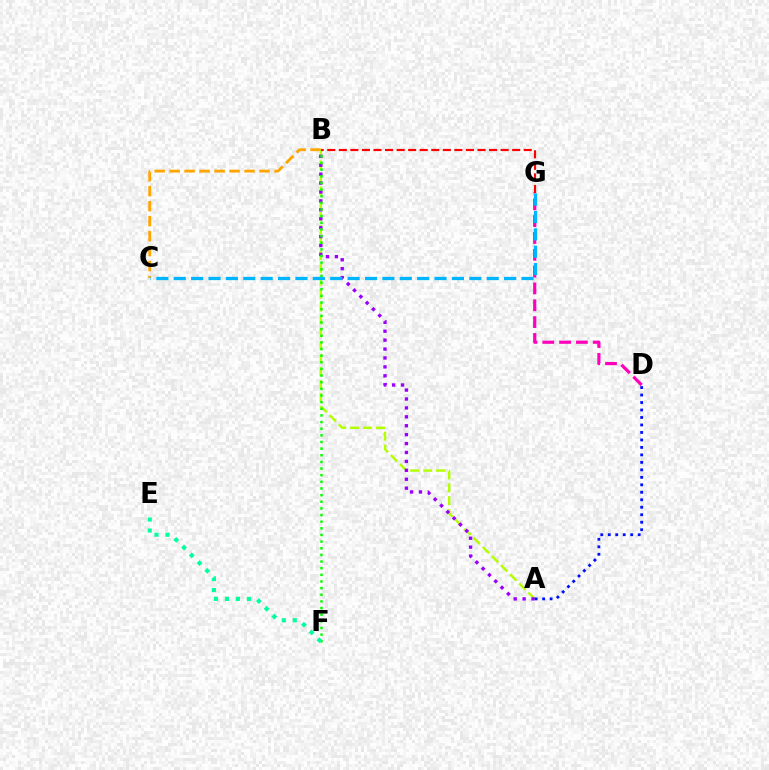{('B', 'C'): [{'color': '#ffa500', 'line_style': 'dashed', 'thickness': 2.04}], ('D', 'G'): [{'color': '#ff00bd', 'line_style': 'dashed', 'thickness': 2.29}], ('A', 'B'): [{'color': '#b3ff00', 'line_style': 'dashed', 'thickness': 1.75}, {'color': '#9b00ff', 'line_style': 'dotted', 'thickness': 2.42}], ('A', 'D'): [{'color': '#0010ff', 'line_style': 'dotted', 'thickness': 2.03}], ('B', 'F'): [{'color': '#08ff00', 'line_style': 'dotted', 'thickness': 1.8}], ('B', 'G'): [{'color': '#ff0000', 'line_style': 'dashed', 'thickness': 1.57}], ('E', 'F'): [{'color': '#00ff9d', 'line_style': 'dotted', 'thickness': 2.98}], ('C', 'G'): [{'color': '#00b5ff', 'line_style': 'dashed', 'thickness': 2.36}]}